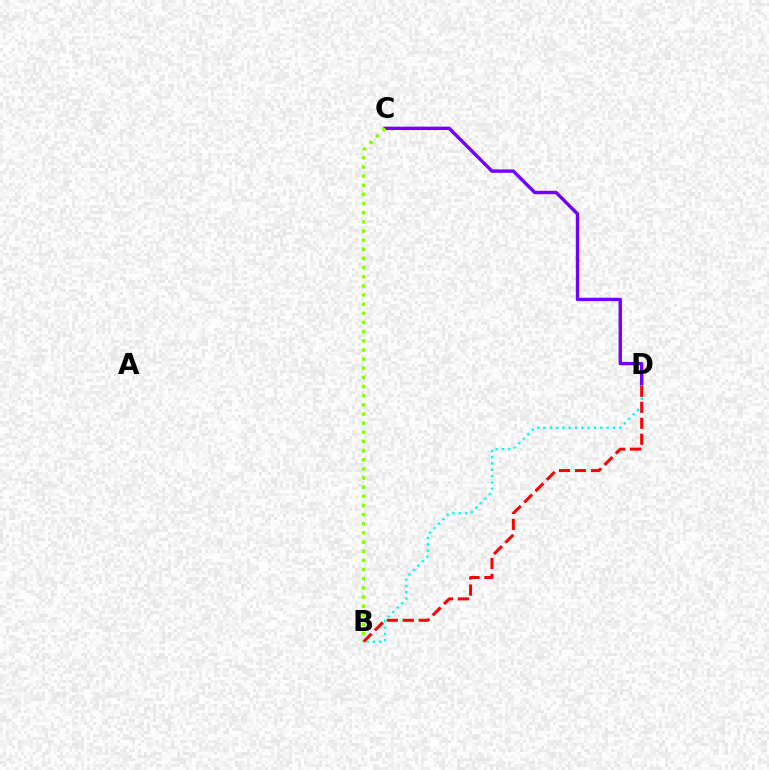{('C', 'D'): [{'color': '#7200ff', 'line_style': 'solid', 'thickness': 2.43}], ('B', 'D'): [{'color': '#00fff6', 'line_style': 'dotted', 'thickness': 1.71}, {'color': '#ff0000', 'line_style': 'dashed', 'thickness': 2.17}], ('B', 'C'): [{'color': '#84ff00', 'line_style': 'dotted', 'thickness': 2.49}]}